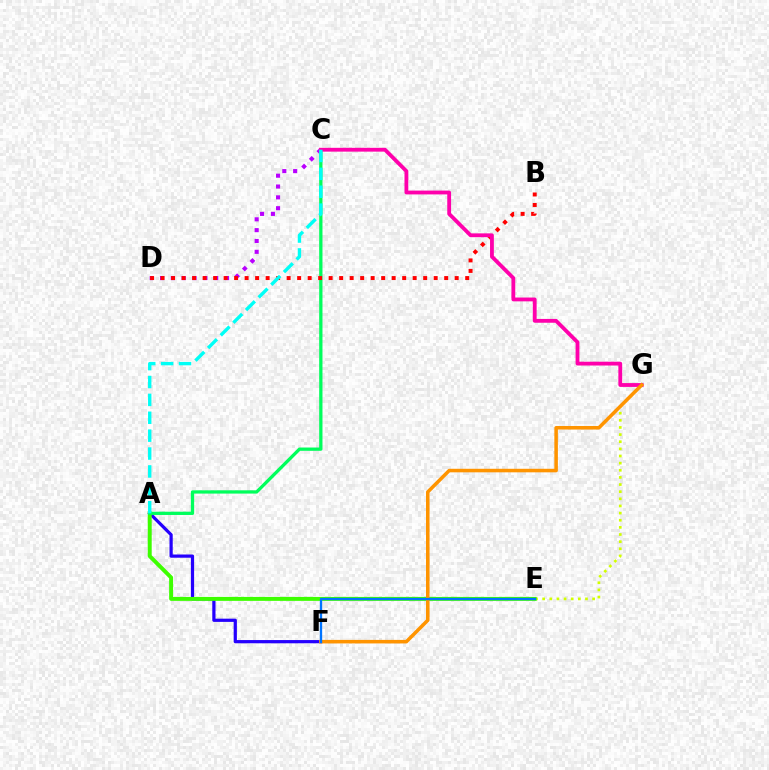{('E', 'G'): [{'color': '#d1ff00', 'line_style': 'dotted', 'thickness': 1.94}], ('A', 'F'): [{'color': '#2500ff', 'line_style': 'solid', 'thickness': 2.32}], ('A', 'E'): [{'color': '#3dff00', 'line_style': 'solid', 'thickness': 2.84}], ('C', 'D'): [{'color': '#b900ff', 'line_style': 'dotted', 'thickness': 2.94}], ('A', 'C'): [{'color': '#00ff5c', 'line_style': 'solid', 'thickness': 2.36}, {'color': '#00fff6', 'line_style': 'dashed', 'thickness': 2.43}], ('B', 'D'): [{'color': '#ff0000', 'line_style': 'dotted', 'thickness': 2.85}], ('C', 'G'): [{'color': '#ff00ac', 'line_style': 'solid', 'thickness': 2.75}], ('F', 'G'): [{'color': '#ff9400', 'line_style': 'solid', 'thickness': 2.55}], ('E', 'F'): [{'color': '#0074ff', 'line_style': 'solid', 'thickness': 1.67}]}